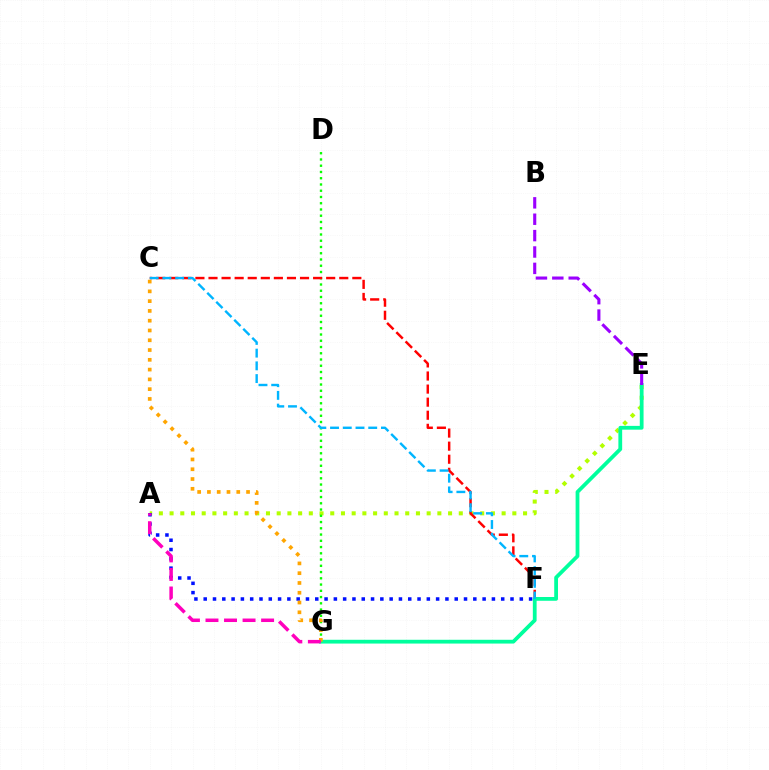{('A', 'E'): [{'color': '#b3ff00', 'line_style': 'dotted', 'thickness': 2.91}], ('D', 'G'): [{'color': '#08ff00', 'line_style': 'dotted', 'thickness': 1.7}], ('C', 'F'): [{'color': '#ff0000', 'line_style': 'dashed', 'thickness': 1.78}, {'color': '#00b5ff', 'line_style': 'dashed', 'thickness': 1.73}], ('A', 'F'): [{'color': '#0010ff', 'line_style': 'dotted', 'thickness': 2.53}], ('E', 'G'): [{'color': '#00ff9d', 'line_style': 'solid', 'thickness': 2.72}], ('B', 'E'): [{'color': '#9b00ff', 'line_style': 'dashed', 'thickness': 2.23}], ('C', 'G'): [{'color': '#ffa500', 'line_style': 'dotted', 'thickness': 2.66}], ('A', 'G'): [{'color': '#ff00bd', 'line_style': 'dashed', 'thickness': 2.52}]}